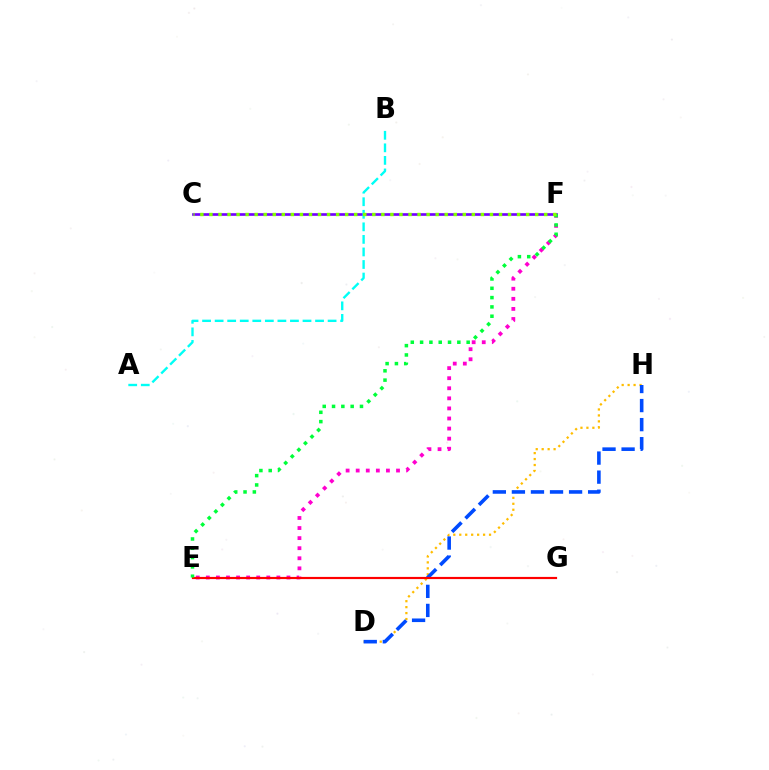{('E', 'F'): [{'color': '#ff00cf', 'line_style': 'dotted', 'thickness': 2.74}, {'color': '#00ff39', 'line_style': 'dotted', 'thickness': 2.53}], ('D', 'H'): [{'color': '#ffbd00', 'line_style': 'dotted', 'thickness': 1.62}, {'color': '#004bff', 'line_style': 'dashed', 'thickness': 2.59}], ('E', 'G'): [{'color': '#ff0000', 'line_style': 'solid', 'thickness': 1.57}], ('C', 'F'): [{'color': '#7200ff', 'line_style': 'solid', 'thickness': 1.91}, {'color': '#84ff00', 'line_style': 'dotted', 'thickness': 2.46}], ('A', 'B'): [{'color': '#00fff6', 'line_style': 'dashed', 'thickness': 1.71}]}